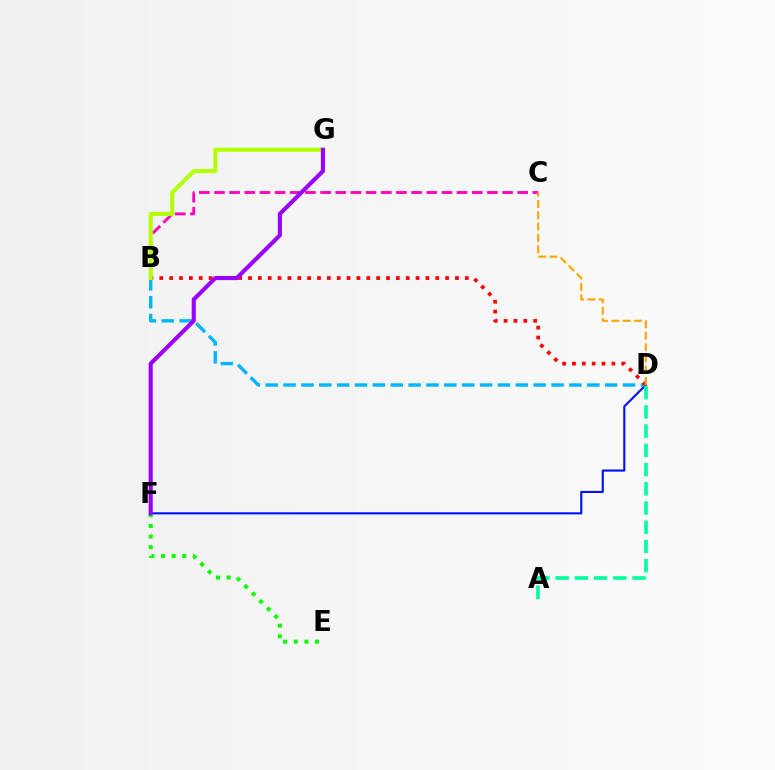{('D', 'F'): [{'color': '#0010ff', 'line_style': 'solid', 'thickness': 1.52}], ('B', 'C'): [{'color': '#ff00bd', 'line_style': 'dashed', 'thickness': 2.06}], ('E', 'F'): [{'color': '#08ff00', 'line_style': 'dotted', 'thickness': 2.89}], ('B', 'D'): [{'color': '#00b5ff', 'line_style': 'dashed', 'thickness': 2.43}, {'color': '#ff0000', 'line_style': 'dotted', 'thickness': 2.68}], ('A', 'D'): [{'color': '#00ff9d', 'line_style': 'dashed', 'thickness': 2.61}], ('C', 'D'): [{'color': '#ffa500', 'line_style': 'dashed', 'thickness': 1.54}], ('B', 'G'): [{'color': '#b3ff00', 'line_style': 'solid', 'thickness': 2.9}], ('F', 'G'): [{'color': '#9b00ff', 'line_style': 'solid', 'thickness': 2.95}]}